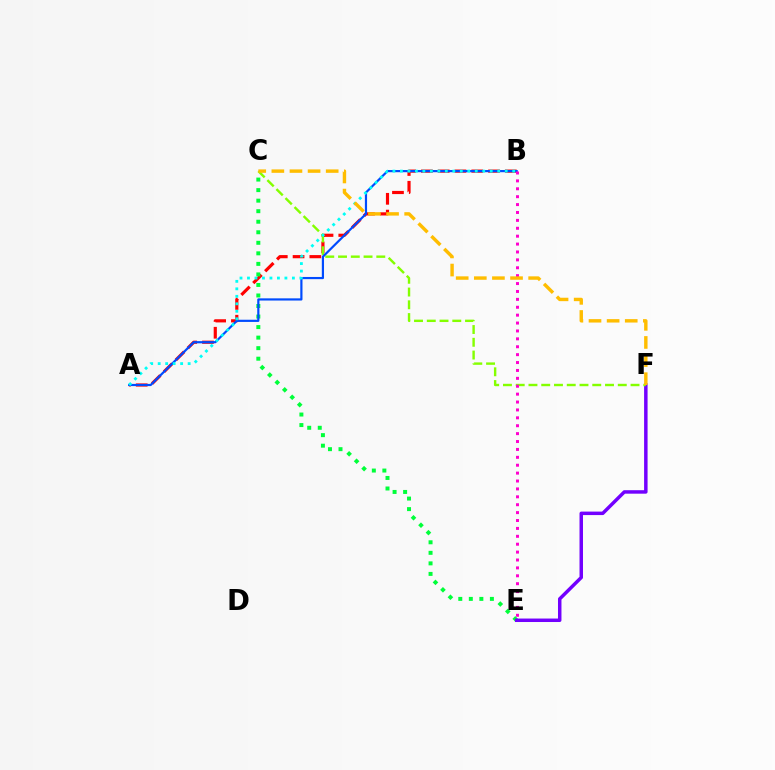{('A', 'B'): [{'color': '#ff0000', 'line_style': 'dashed', 'thickness': 2.28}, {'color': '#004bff', 'line_style': 'solid', 'thickness': 1.58}, {'color': '#00fff6', 'line_style': 'dotted', 'thickness': 2.03}], ('C', 'E'): [{'color': '#00ff39', 'line_style': 'dotted', 'thickness': 2.86}], ('E', 'F'): [{'color': '#7200ff', 'line_style': 'solid', 'thickness': 2.5}], ('C', 'F'): [{'color': '#84ff00', 'line_style': 'dashed', 'thickness': 1.73}, {'color': '#ffbd00', 'line_style': 'dashed', 'thickness': 2.46}], ('B', 'E'): [{'color': '#ff00cf', 'line_style': 'dotted', 'thickness': 2.15}]}